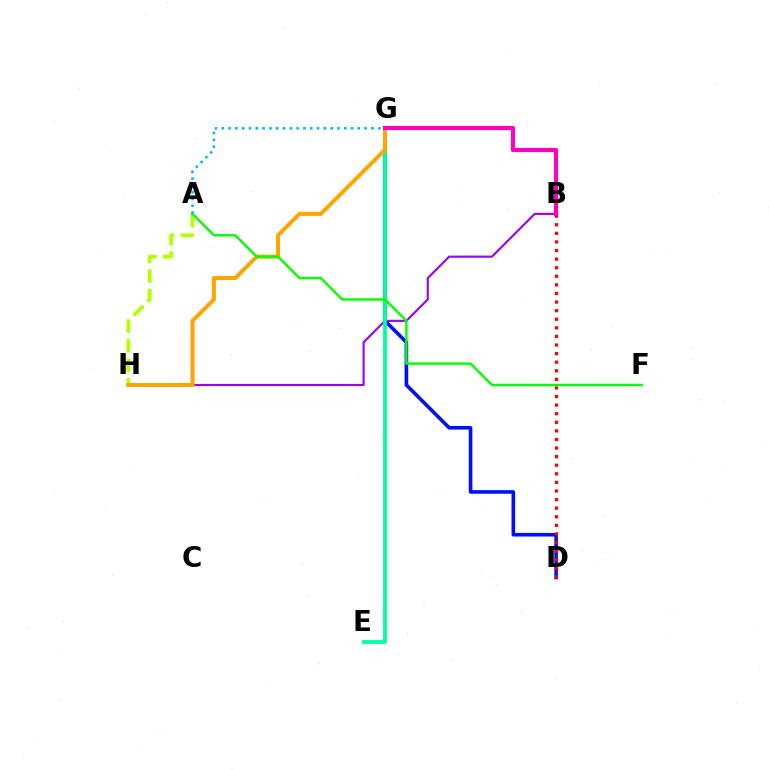{('D', 'G'): [{'color': '#0010ff', 'line_style': 'solid', 'thickness': 2.6}], ('A', 'H'): [{'color': '#b3ff00', 'line_style': 'dashed', 'thickness': 2.66}], ('B', 'H'): [{'color': '#9b00ff', 'line_style': 'solid', 'thickness': 1.54}], ('E', 'G'): [{'color': '#00ff9d', 'line_style': 'solid', 'thickness': 2.72}], ('G', 'H'): [{'color': '#ffa500', 'line_style': 'solid', 'thickness': 2.9}], ('B', 'D'): [{'color': '#ff0000', 'line_style': 'dotted', 'thickness': 2.33}], ('B', 'G'): [{'color': '#ff00bd', 'line_style': 'solid', 'thickness': 2.99}], ('A', 'F'): [{'color': '#08ff00', 'line_style': 'solid', 'thickness': 1.75}], ('A', 'G'): [{'color': '#00b5ff', 'line_style': 'dotted', 'thickness': 1.85}]}